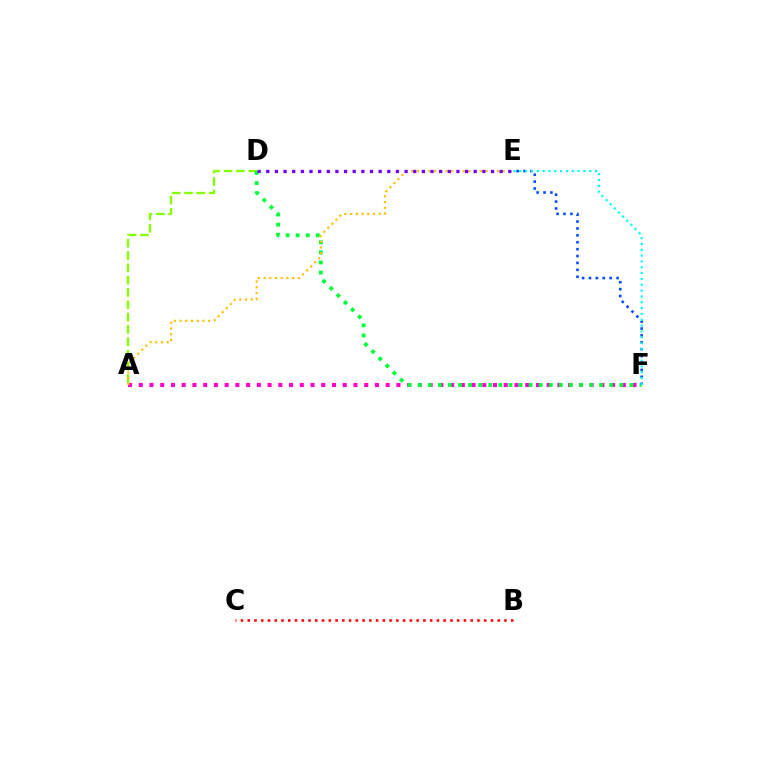{('A', 'F'): [{'color': '#ff00cf', 'line_style': 'dotted', 'thickness': 2.92}], ('A', 'D'): [{'color': '#84ff00', 'line_style': 'dashed', 'thickness': 1.67}], ('D', 'F'): [{'color': '#00ff39', 'line_style': 'dotted', 'thickness': 2.74}], ('A', 'E'): [{'color': '#ffbd00', 'line_style': 'dotted', 'thickness': 1.55}], ('D', 'E'): [{'color': '#7200ff', 'line_style': 'dotted', 'thickness': 2.35}], ('B', 'C'): [{'color': '#ff0000', 'line_style': 'dotted', 'thickness': 1.84}], ('E', 'F'): [{'color': '#004bff', 'line_style': 'dotted', 'thickness': 1.87}, {'color': '#00fff6', 'line_style': 'dotted', 'thickness': 1.58}]}